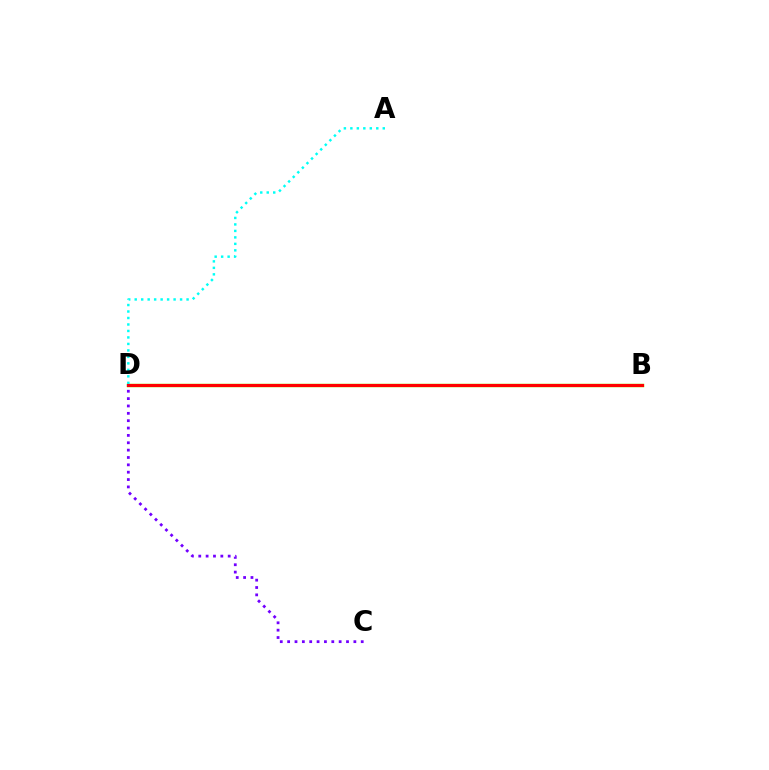{('B', 'D'): [{'color': '#84ff00', 'line_style': 'solid', 'thickness': 2.47}, {'color': '#ff0000', 'line_style': 'solid', 'thickness': 2.26}], ('A', 'D'): [{'color': '#00fff6', 'line_style': 'dotted', 'thickness': 1.76}], ('C', 'D'): [{'color': '#7200ff', 'line_style': 'dotted', 'thickness': 2.0}]}